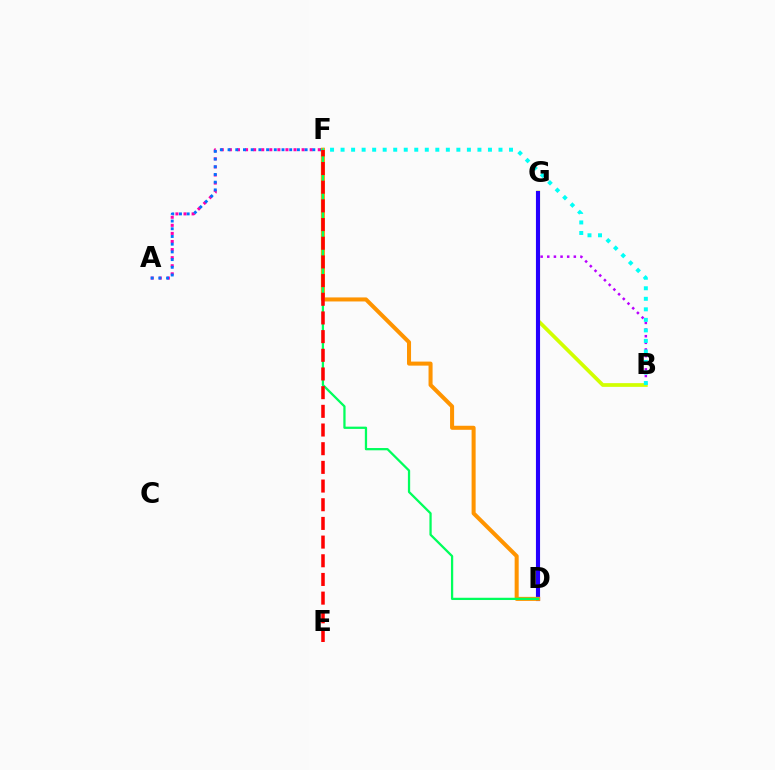{('D', 'G'): [{'color': '#3dff00', 'line_style': 'dotted', 'thickness': 2.54}, {'color': '#2500ff', 'line_style': 'solid', 'thickness': 2.96}], ('A', 'F'): [{'color': '#ff00ac', 'line_style': 'dotted', 'thickness': 2.2}, {'color': '#0074ff', 'line_style': 'dotted', 'thickness': 2.09}], ('B', 'G'): [{'color': '#d1ff00', 'line_style': 'solid', 'thickness': 2.68}, {'color': '#b900ff', 'line_style': 'dotted', 'thickness': 1.8}], ('D', 'F'): [{'color': '#ff9400', 'line_style': 'solid', 'thickness': 2.91}, {'color': '#00ff5c', 'line_style': 'solid', 'thickness': 1.63}], ('B', 'F'): [{'color': '#00fff6', 'line_style': 'dotted', 'thickness': 2.86}], ('E', 'F'): [{'color': '#ff0000', 'line_style': 'dashed', 'thickness': 2.54}]}